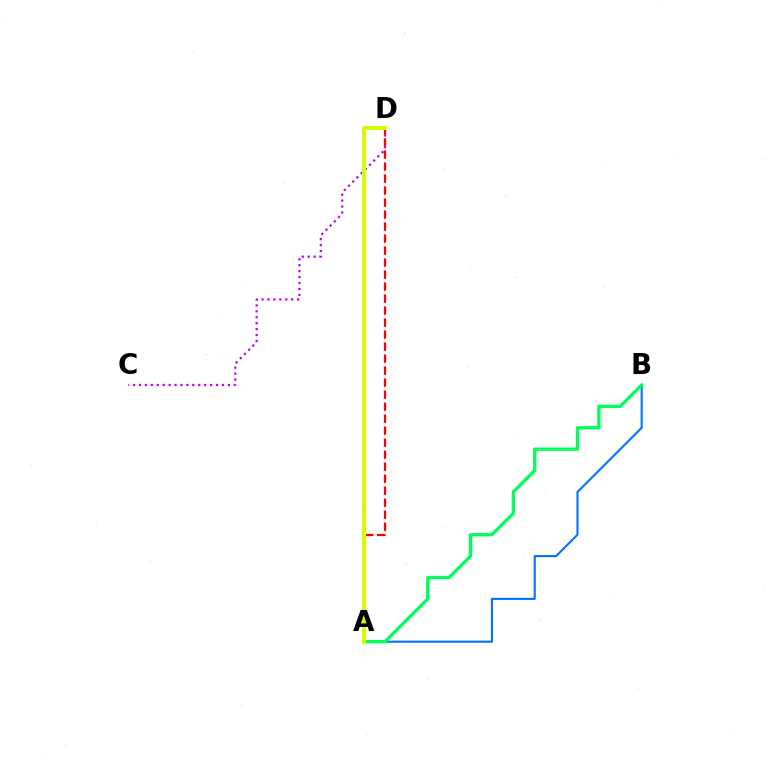{('A', 'B'): [{'color': '#0074ff', 'line_style': 'solid', 'thickness': 1.52}, {'color': '#00ff5c', 'line_style': 'solid', 'thickness': 2.38}], ('C', 'D'): [{'color': '#b900ff', 'line_style': 'dotted', 'thickness': 1.61}], ('A', 'D'): [{'color': '#ff0000', 'line_style': 'dashed', 'thickness': 1.63}, {'color': '#d1ff00', 'line_style': 'solid', 'thickness': 2.87}]}